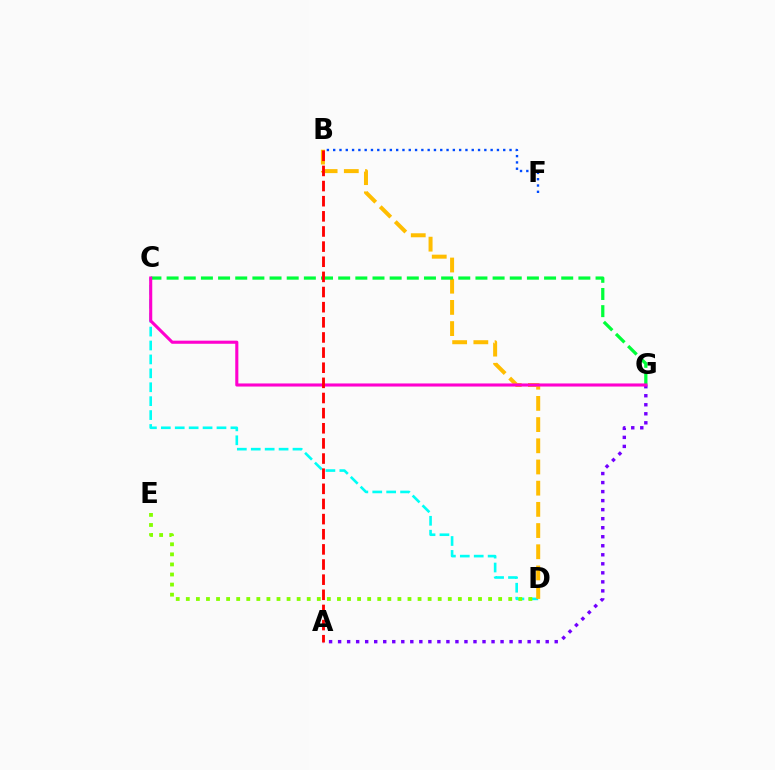{('C', 'D'): [{'color': '#00fff6', 'line_style': 'dashed', 'thickness': 1.89}], ('B', 'F'): [{'color': '#004bff', 'line_style': 'dotted', 'thickness': 1.71}], ('B', 'D'): [{'color': '#ffbd00', 'line_style': 'dashed', 'thickness': 2.88}], ('A', 'G'): [{'color': '#7200ff', 'line_style': 'dotted', 'thickness': 2.45}], ('C', 'G'): [{'color': '#00ff39', 'line_style': 'dashed', 'thickness': 2.33}, {'color': '#ff00cf', 'line_style': 'solid', 'thickness': 2.23}], ('D', 'E'): [{'color': '#84ff00', 'line_style': 'dotted', 'thickness': 2.74}], ('A', 'B'): [{'color': '#ff0000', 'line_style': 'dashed', 'thickness': 2.06}]}